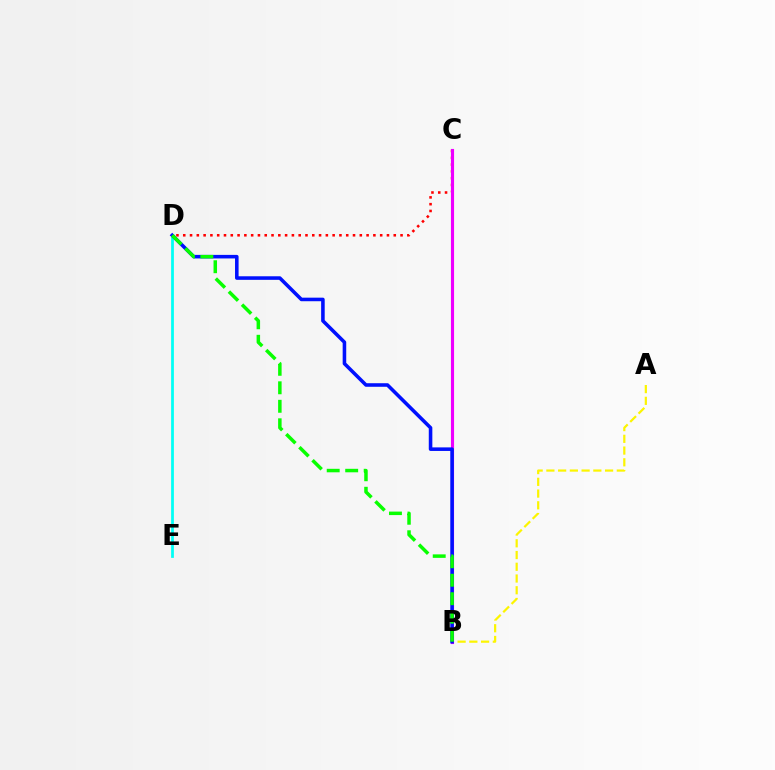{('A', 'B'): [{'color': '#fcf500', 'line_style': 'dashed', 'thickness': 1.59}], ('D', 'E'): [{'color': '#00fff6', 'line_style': 'solid', 'thickness': 1.99}], ('C', 'D'): [{'color': '#ff0000', 'line_style': 'dotted', 'thickness': 1.85}], ('B', 'C'): [{'color': '#ee00ff', 'line_style': 'solid', 'thickness': 2.25}], ('B', 'D'): [{'color': '#0010ff', 'line_style': 'solid', 'thickness': 2.56}, {'color': '#08ff00', 'line_style': 'dashed', 'thickness': 2.51}]}